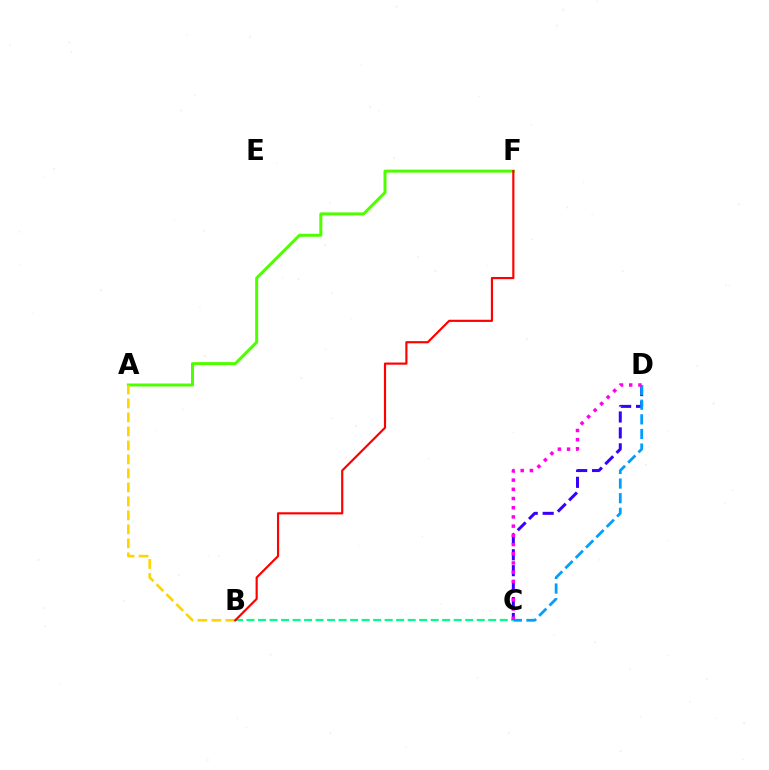{('A', 'F'): [{'color': '#4fff00', 'line_style': 'solid', 'thickness': 2.16}], ('C', 'D'): [{'color': '#3700ff', 'line_style': 'dashed', 'thickness': 2.16}, {'color': '#009eff', 'line_style': 'dashed', 'thickness': 1.99}, {'color': '#ff00ed', 'line_style': 'dotted', 'thickness': 2.5}], ('A', 'B'): [{'color': '#ffd500', 'line_style': 'dashed', 'thickness': 1.9}], ('B', 'C'): [{'color': '#00ff86', 'line_style': 'dashed', 'thickness': 1.56}], ('B', 'F'): [{'color': '#ff0000', 'line_style': 'solid', 'thickness': 1.56}]}